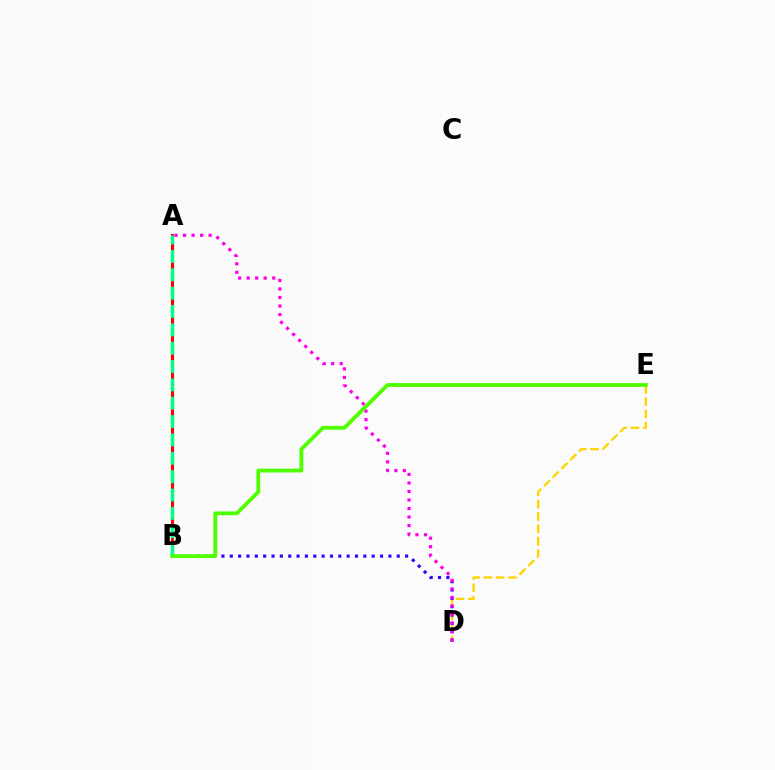{('D', 'E'): [{'color': '#ffd500', 'line_style': 'dashed', 'thickness': 1.67}], ('A', 'B'): [{'color': '#009eff', 'line_style': 'dashed', 'thickness': 2.0}, {'color': '#ff0000', 'line_style': 'solid', 'thickness': 2.21}, {'color': '#00ff86', 'line_style': 'dashed', 'thickness': 2.49}], ('B', 'D'): [{'color': '#3700ff', 'line_style': 'dotted', 'thickness': 2.27}], ('A', 'D'): [{'color': '#ff00ed', 'line_style': 'dotted', 'thickness': 2.32}], ('B', 'E'): [{'color': '#4fff00', 'line_style': 'solid', 'thickness': 2.74}]}